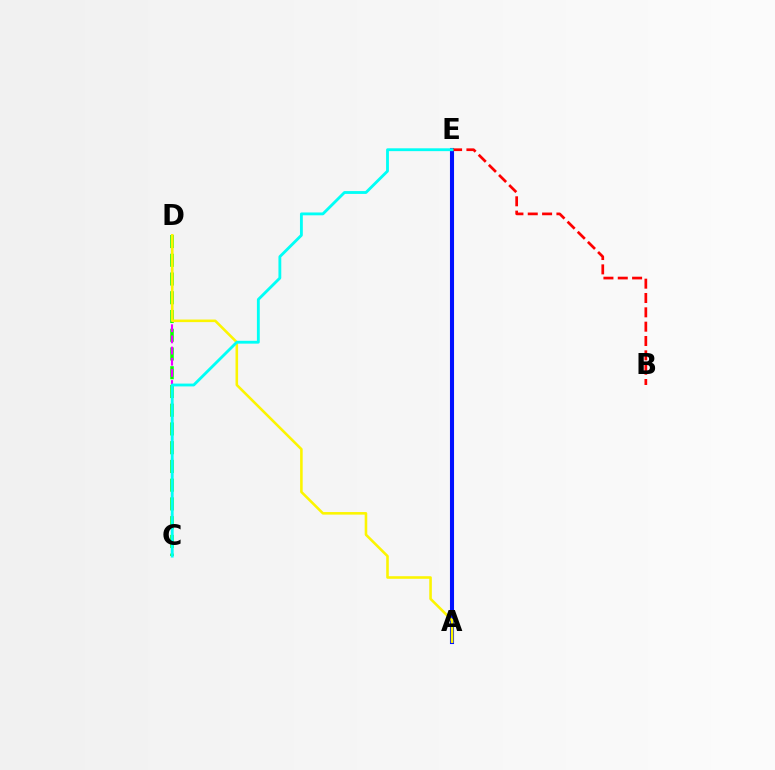{('A', 'E'): [{'color': '#0010ff', 'line_style': 'solid', 'thickness': 2.93}], ('C', 'D'): [{'color': '#08ff00', 'line_style': 'dashed', 'thickness': 2.55}, {'color': '#ee00ff', 'line_style': 'dashed', 'thickness': 1.52}], ('B', 'E'): [{'color': '#ff0000', 'line_style': 'dashed', 'thickness': 1.95}], ('A', 'D'): [{'color': '#fcf500', 'line_style': 'solid', 'thickness': 1.86}], ('C', 'E'): [{'color': '#00fff6', 'line_style': 'solid', 'thickness': 2.04}]}